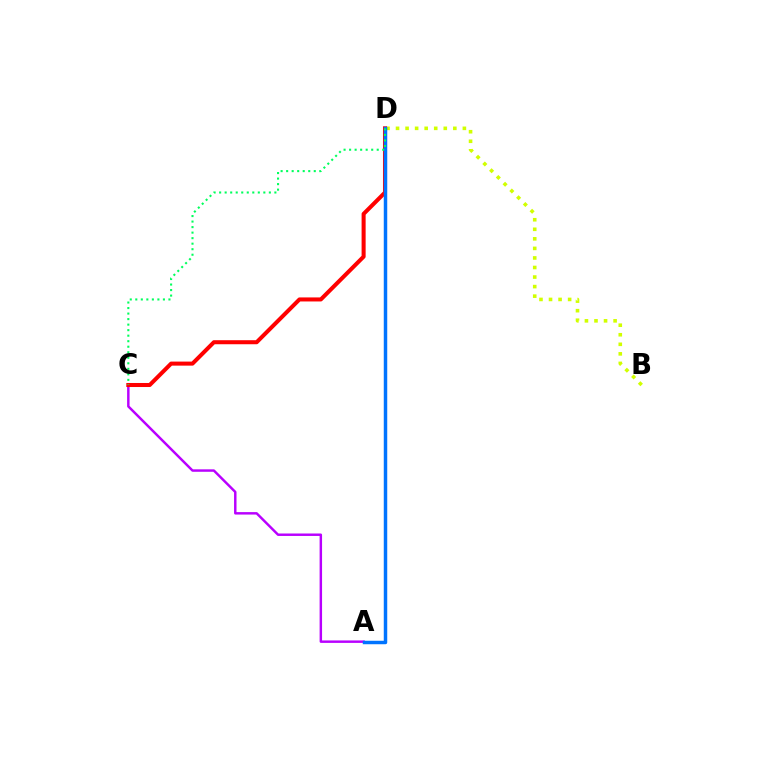{('B', 'D'): [{'color': '#d1ff00', 'line_style': 'dotted', 'thickness': 2.59}], ('A', 'C'): [{'color': '#b900ff', 'line_style': 'solid', 'thickness': 1.77}], ('C', 'D'): [{'color': '#ff0000', 'line_style': 'solid', 'thickness': 2.91}, {'color': '#00ff5c', 'line_style': 'dotted', 'thickness': 1.5}], ('A', 'D'): [{'color': '#0074ff', 'line_style': 'solid', 'thickness': 2.5}]}